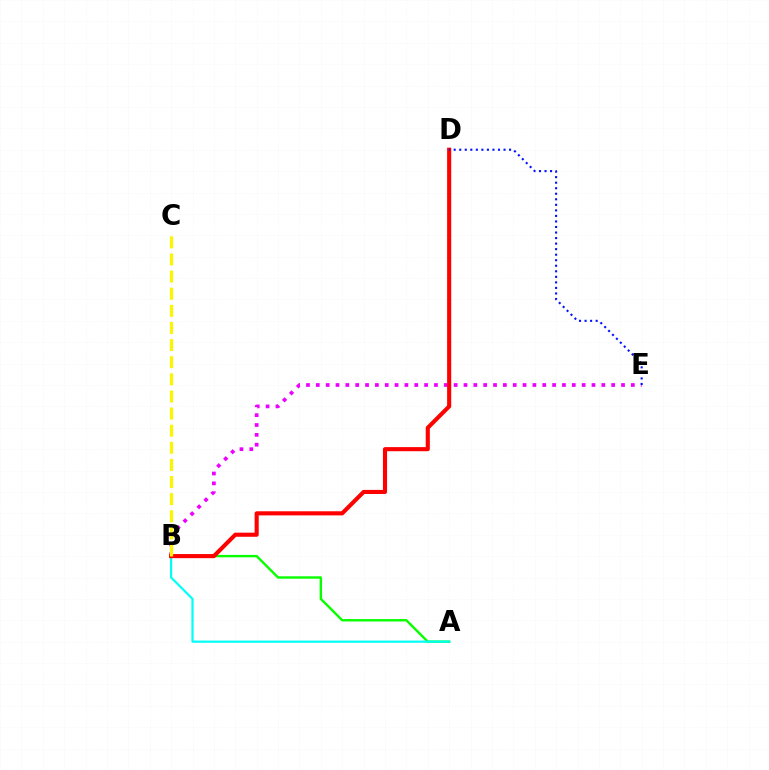{('A', 'B'): [{'color': '#08ff00', 'line_style': 'solid', 'thickness': 1.73}, {'color': '#00fff6', 'line_style': 'solid', 'thickness': 1.57}], ('B', 'E'): [{'color': '#ee00ff', 'line_style': 'dotted', 'thickness': 2.67}], ('B', 'D'): [{'color': '#ff0000', 'line_style': 'solid', 'thickness': 2.95}], ('B', 'C'): [{'color': '#fcf500', 'line_style': 'dashed', 'thickness': 2.33}], ('D', 'E'): [{'color': '#0010ff', 'line_style': 'dotted', 'thickness': 1.5}]}